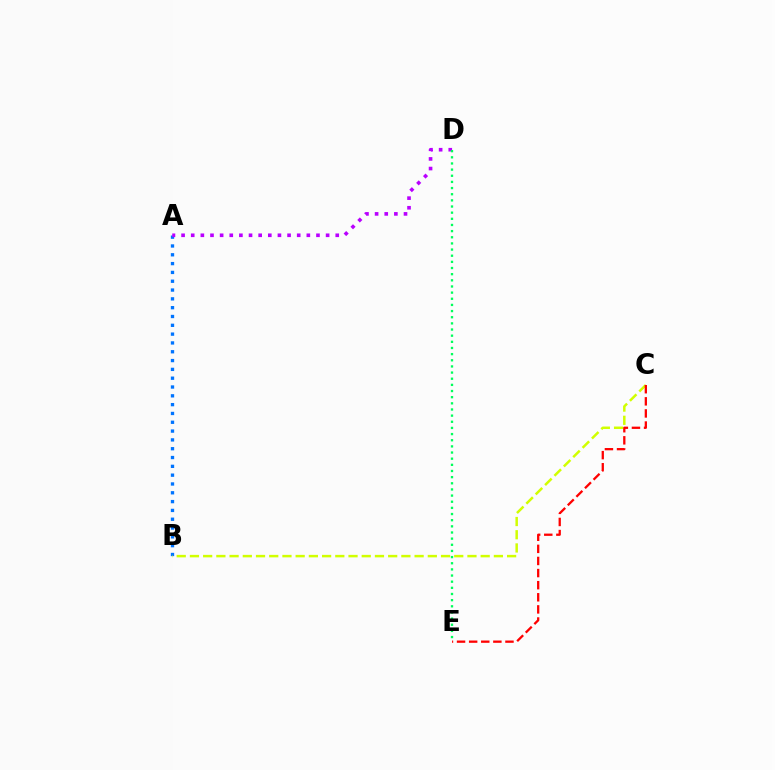{('A', 'B'): [{'color': '#0074ff', 'line_style': 'dotted', 'thickness': 2.39}], ('A', 'D'): [{'color': '#b900ff', 'line_style': 'dotted', 'thickness': 2.62}], ('B', 'C'): [{'color': '#d1ff00', 'line_style': 'dashed', 'thickness': 1.8}], ('C', 'E'): [{'color': '#ff0000', 'line_style': 'dashed', 'thickness': 1.64}], ('D', 'E'): [{'color': '#00ff5c', 'line_style': 'dotted', 'thickness': 1.67}]}